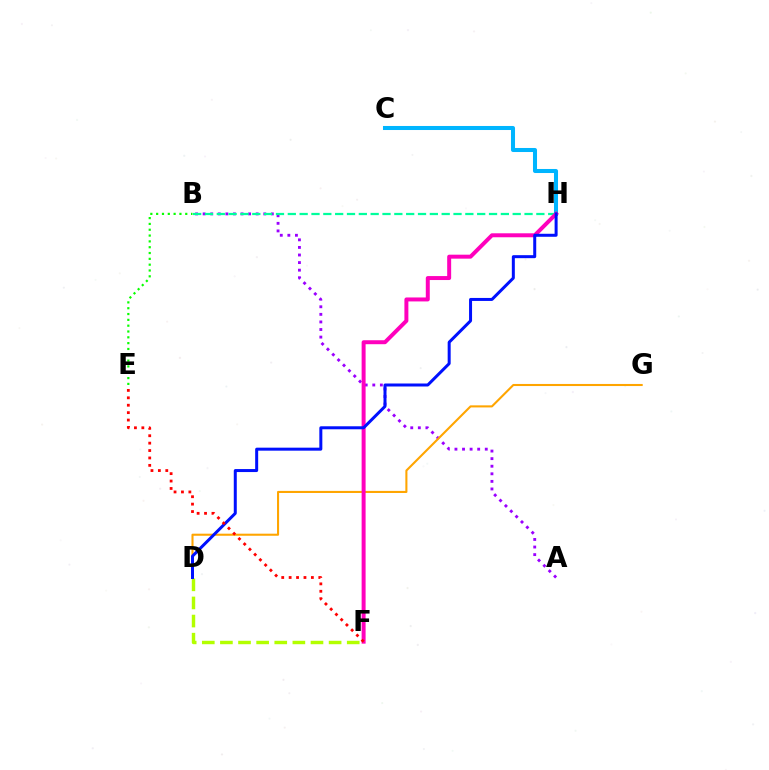{('A', 'B'): [{'color': '#9b00ff', 'line_style': 'dotted', 'thickness': 2.06}], ('C', 'H'): [{'color': '#00b5ff', 'line_style': 'solid', 'thickness': 2.91}], ('D', 'F'): [{'color': '#b3ff00', 'line_style': 'dashed', 'thickness': 2.46}], ('B', 'E'): [{'color': '#08ff00', 'line_style': 'dotted', 'thickness': 1.58}], ('D', 'G'): [{'color': '#ffa500', 'line_style': 'solid', 'thickness': 1.5}], ('B', 'H'): [{'color': '#00ff9d', 'line_style': 'dashed', 'thickness': 1.61}], ('F', 'H'): [{'color': '#ff00bd', 'line_style': 'solid', 'thickness': 2.86}], ('D', 'H'): [{'color': '#0010ff', 'line_style': 'solid', 'thickness': 2.16}], ('E', 'F'): [{'color': '#ff0000', 'line_style': 'dotted', 'thickness': 2.01}]}